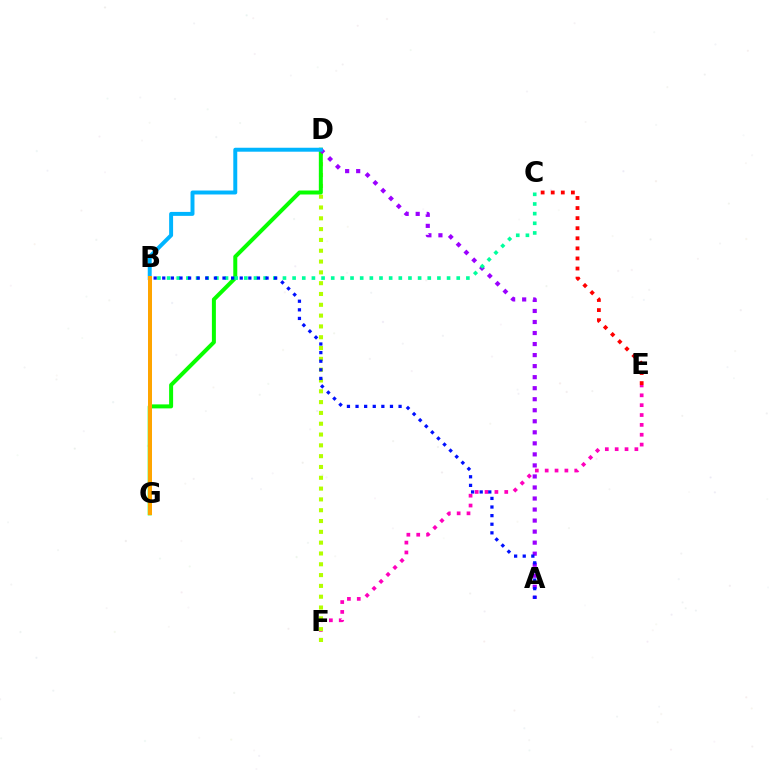{('E', 'F'): [{'color': '#ff00bd', 'line_style': 'dotted', 'thickness': 2.68}], ('D', 'F'): [{'color': '#b3ff00', 'line_style': 'dotted', 'thickness': 2.94}], ('D', 'G'): [{'color': '#08ff00', 'line_style': 'solid', 'thickness': 2.87}], ('A', 'D'): [{'color': '#9b00ff', 'line_style': 'dotted', 'thickness': 3.0}], ('B', 'C'): [{'color': '#00ff9d', 'line_style': 'dotted', 'thickness': 2.62}], ('A', 'B'): [{'color': '#0010ff', 'line_style': 'dotted', 'thickness': 2.34}], ('B', 'D'): [{'color': '#00b5ff', 'line_style': 'solid', 'thickness': 2.85}], ('C', 'E'): [{'color': '#ff0000', 'line_style': 'dotted', 'thickness': 2.74}], ('B', 'G'): [{'color': '#ffa500', 'line_style': 'solid', 'thickness': 2.88}]}